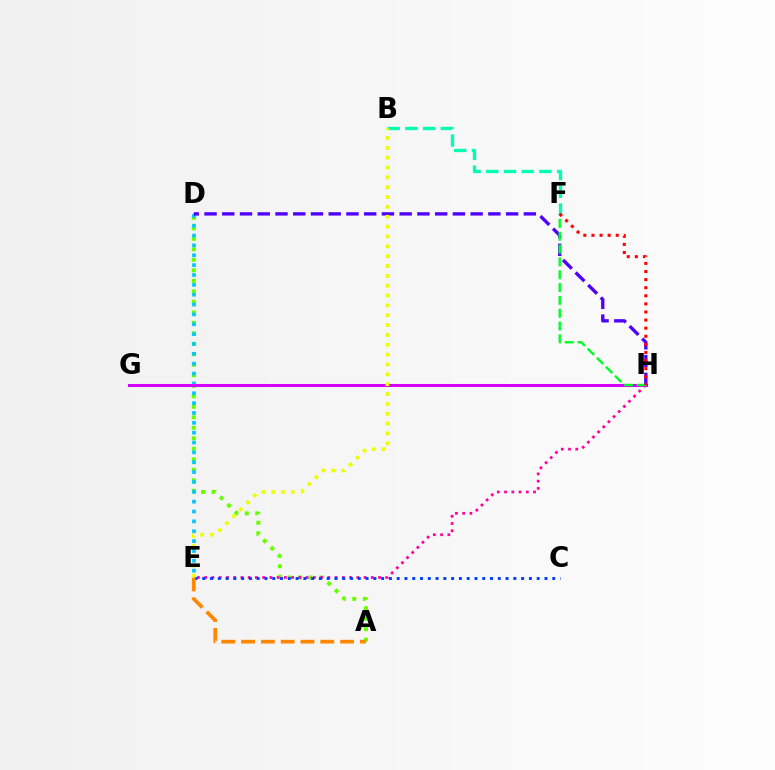{('A', 'D'): [{'color': '#66ff00', 'line_style': 'dotted', 'thickness': 2.85}], ('E', 'H'): [{'color': '#ff00a0', 'line_style': 'dotted', 'thickness': 1.97}], ('D', 'E'): [{'color': '#00c7ff', 'line_style': 'dotted', 'thickness': 2.68}], ('G', 'H'): [{'color': '#d600ff', 'line_style': 'solid', 'thickness': 2.19}], ('B', 'F'): [{'color': '#00ffaf', 'line_style': 'dashed', 'thickness': 2.4}], ('C', 'E'): [{'color': '#003fff', 'line_style': 'dotted', 'thickness': 2.11}], ('D', 'H'): [{'color': '#4f00ff', 'line_style': 'dashed', 'thickness': 2.41}], ('A', 'E'): [{'color': '#ff8800', 'line_style': 'dashed', 'thickness': 2.69}], ('F', 'H'): [{'color': '#00ff27', 'line_style': 'dashed', 'thickness': 1.74}, {'color': '#ff0000', 'line_style': 'dotted', 'thickness': 2.2}], ('B', 'E'): [{'color': '#eeff00', 'line_style': 'dotted', 'thickness': 2.68}]}